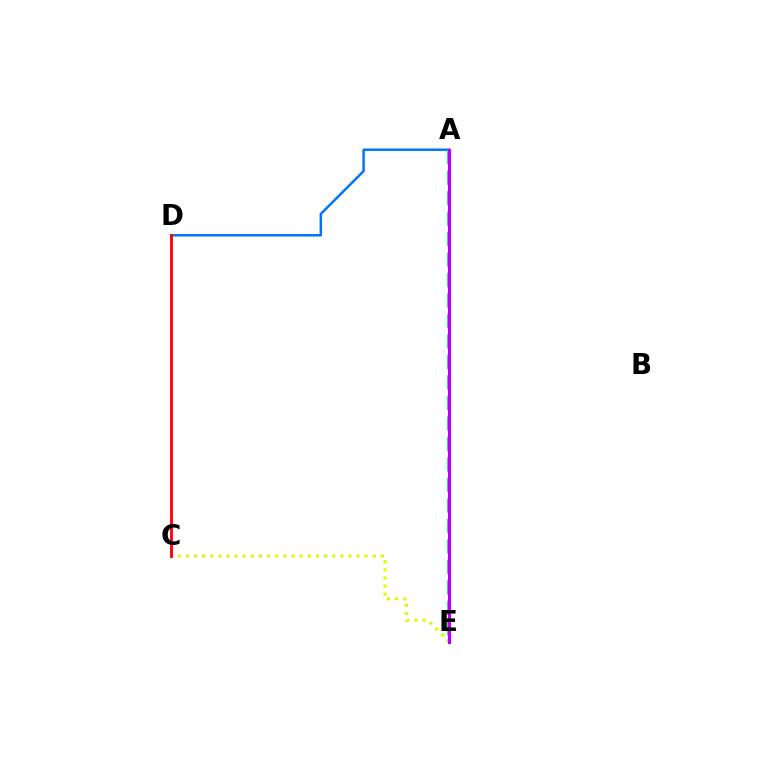{('C', 'E'): [{'color': '#d1ff00', 'line_style': 'dotted', 'thickness': 2.21}], ('A', 'D'): [{'color': '#0074ff', 'line_style': 'solid', 'thickness': 1.79}], ('C', 'D'): [{'color': '#ff0000', 'line_style': 'solid', 'thickness': 2.03}], ('A', 'E'): [{'color': '#00ff5c', 'line_style': 'dashed', 'thickness': 2.78}, {'color': '#b900ff', 'line_style': 'solid', 'thickness': 2.26}]}